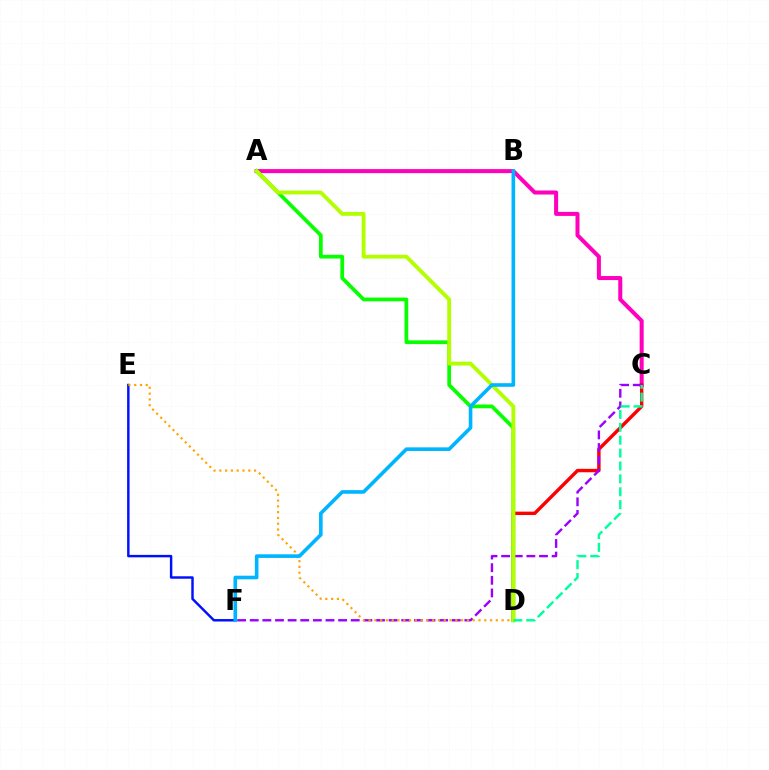{('A', 'C'): [{'color': '#ff00bd', 'line_style': 'solid', 'thickness': 2.9}], ('C', 'D'): [{'color': '#ff0000', 'line_style': 'solid', 'thickness': 2.46}, {'color': '#00ff9d', 'line_style': 'dashed', 'thickness': 1.75}], ('E', 'F'): [{'color': '#0010ff', 'line_style': 'solid', 'thickness': 1.76}], ('C', 'F'): [{'color': '#9b00ff', 'line_style': 'dashed', 'thickness': 1.72}], ('A', 'D'): [{'color': '#08ff00', 'line_style': 'solid', 'thickness': 2.7}, {'color': '#b3ff00', 'line_style': 'solid', 'thickness': 2.78}], ('D', 'E'): [{'color': '#ffa500', 'line_style': 'dotted', 'thickness': 1.57}], ('B', 'F'): [{'color': '#00b5ff', 'line_style': 'solid', 'thickness': 2.61}]}